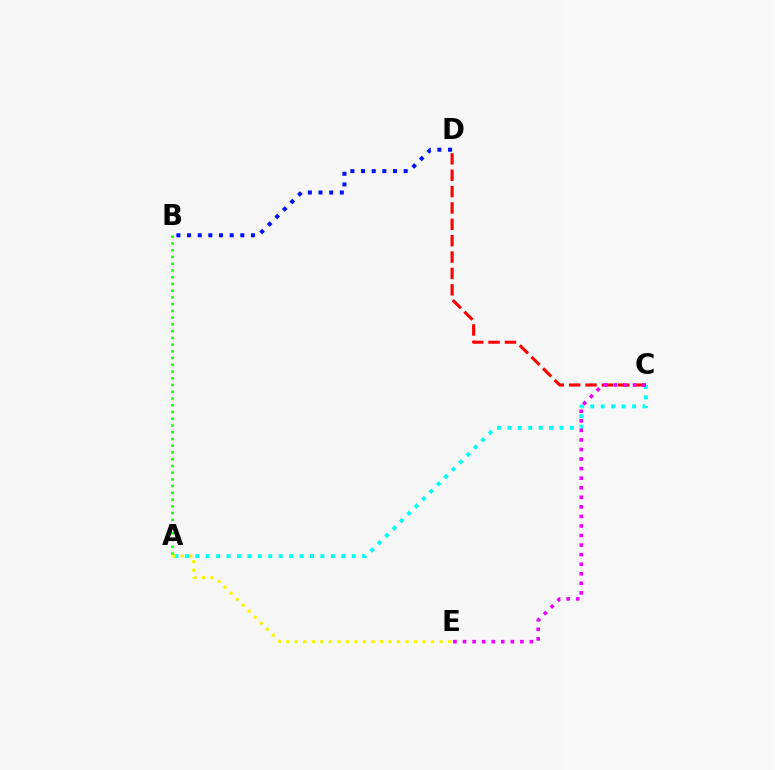{('B', 'D'): [{'color': '#0010ff', 'line_style': 'dotted', 'thickness': 2.89}], ('A', 'B'): [{'color': '#08ff00', 'line_style': 'dotted', 'thickness': 1.83}], ('A', 'C'): [{'color': '#00fff6', 'line_style': 'dotted', 'thickness': 2.83}], ('C', 'D'): [{'color': '#ff0000', 'line_style': 'dashed', 'thickness': 2.22}], ('A', 'E'): [{'color': '#fcf500', 'line_style': 'dotted', 'thickness': 2.31}], ('C', 'E'): [{'color': '#ee00ff', 'line_style': 'dotted', 'thickness': 2.6}]}